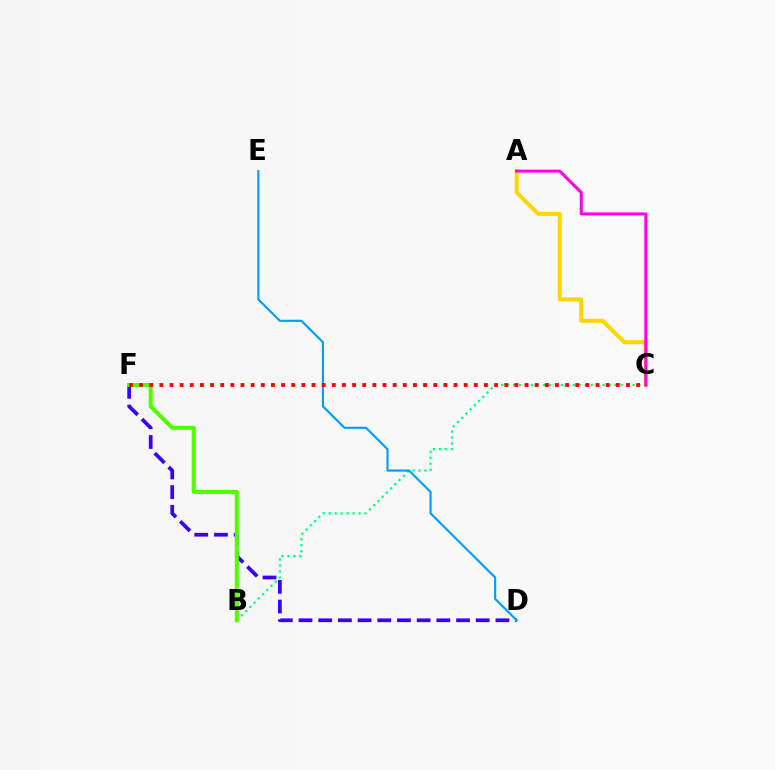{('D', 'F'): [{'color': '#3700ff', 'line_style': 'dashed', 'thickness': 2.68}], ('B', 'C'): [{'color': '#00ff86', 'line_style': 'dotted', 'thickness': 1.62}], ('D', 'E'): [{'color': '#009eff', 'line_style': 'solid', 'thickness': 1.54}], ('B', 'F'): [{'color': '#4fff00', 'line_style': 'solid', 'thickness': 2.91}], ('A', 'C'): [{'color': '#ffd500', 'line_style': 'solid', 'thickness': 2.86}, {'color': '#ff00ed', 'line_style': 'solid', 'thickness': 2.17}], ('C', 'F'): [{'color': '#ff0000', 'line_style': 'dotted', 'thickness': 2.76}]}